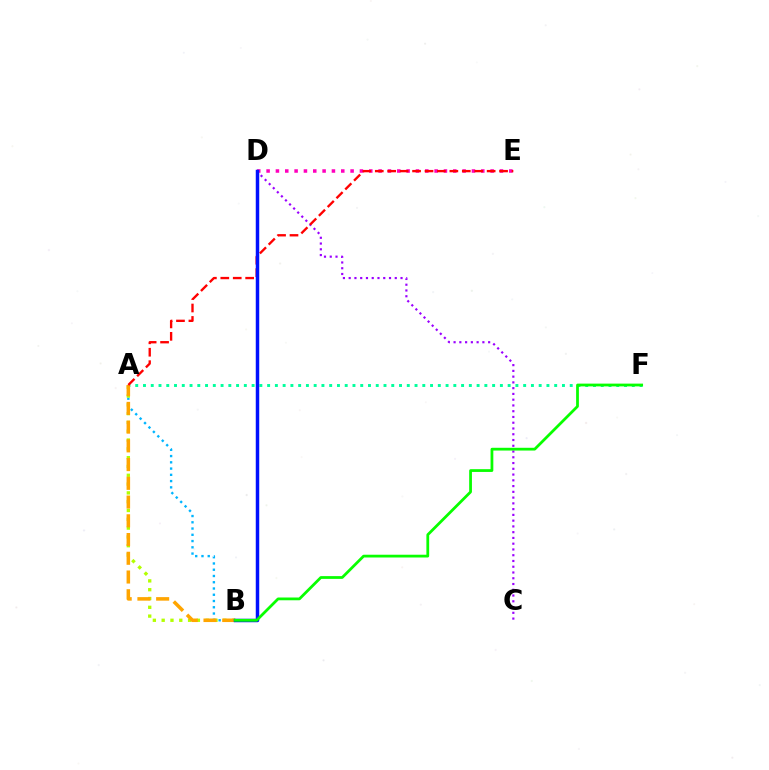{('A', 'B'): [{'color': '#00b5ff', 'line_style': 'dotted', 'thickness': 1.7}, {'color': '#b3ff00', 'line_style': 'dotted', 'thickness': 2.39}, {'color': '#ffa500', 'line_style': 'dashed', 'thickness': 2.55}], ('C', 'D'): [{'color': '#9b00ff', 'line_style': 'dotted', 'thickness': 1.57}], ('D', 'E'): [{'color': '#ff00bd', 'line_style': 'dotted', 'thickness': 2.54}], ('A', 'F'): [{'color': '#00ff9d', 'line_style': 'dotted', 'thickness': 2.11}], ('A', 'E'): [{'color': '#ff0000', 'line_style': 'dashed', 'thickness': 1.69}], ('B', 'D'): [{'color': '#0010ff', 'line_style': 'solid', 'thickness': 2.5}], ('B', 'F'): [{'color': '#08ff00', 'line_style': 'solid', 'thickness': 1.99}]}